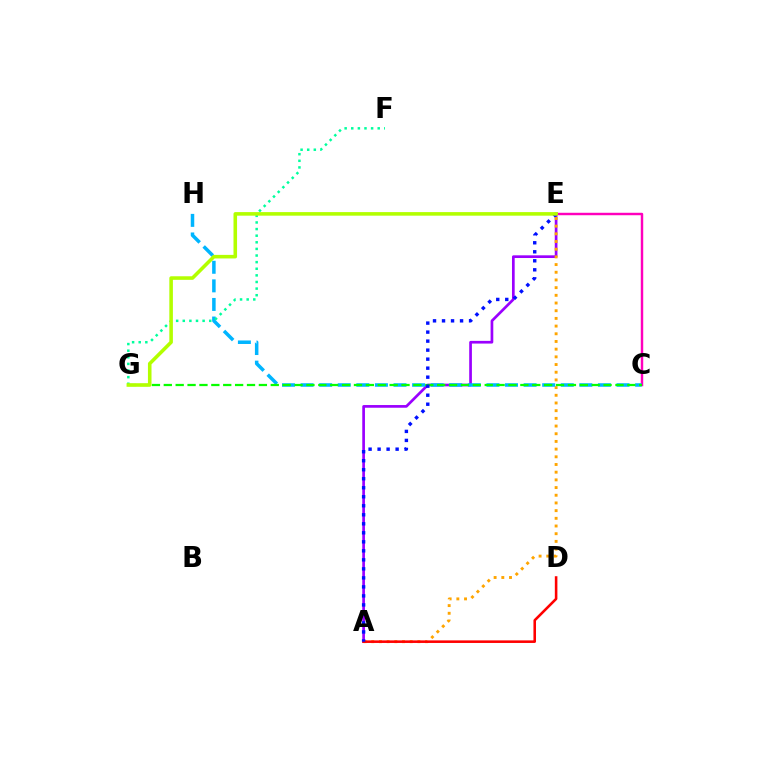{('A', 'E'): [{'color': '#9b00ff', 'line_style': 'solid', 'thickness': 1.94}, {'color': '#ffa500', 'line_style': 'dotted', 'thickness': 2.09}, {'color': '#0010ff', 'line_style': 'dotted', 'thickness': 2.45}], ('C', 'E'): [{'color': '#ff00bd', 'line_style': 'solid', 'thickness': 1.76}], ('C', 'H'): [{'color': '#00b5ff', 'line_style': 'dashed', 'thickness': 2.52}], ('C', 'G'): [{'color': '#08ff00', 'line_style': 'dashed', 'thickness': 1.61}], ('F', 'G'): [{'color': '#00ff9d', 'line_style': 'dotted', 'thickness': 1.8}], ('A', 'D'): [{'color': '#ff0000', 'line_style': 'solid', 'thickness': 1.85}], ('E', 'G'): [{'color': '#b3ff00', 'line_style': 'solid', 'thickness': 2.57}]}